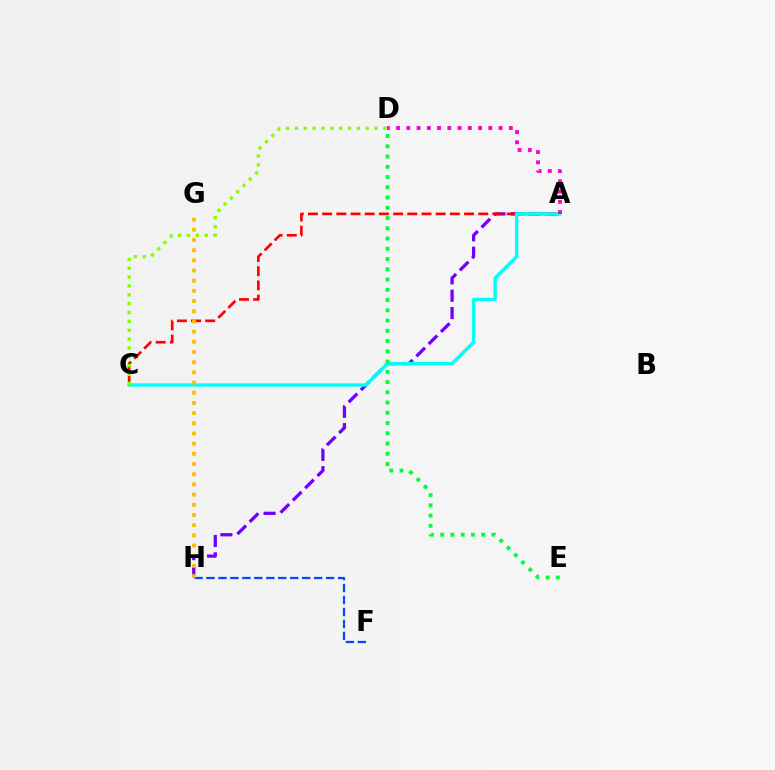{('F', 'H'): [{'color': '#004bff', 'line_style': 'dashed', 'thickness': 1.63}], ('A', 'H'): [{'color': '#7200ff', 'line_style': 'dashed', 'thickness': 2.36}], ('A', 'C'): [{'color': '#ff0000', 'line_style': 'dashed', 'thickness': 1.93}, {'color': '#00fff6', 'line_style': 'solid', 'thickness': 2.45}], ('A', 'D'): [{'color': '#ff00cf', 'line_style': 'dotted', 'thickness': 2.78}], ('G', 'H'): [{'color': '#ffbd00', 'line_style': 'dotted', 'thickness': 2.77}], ('C', 'D'): [{'color': '#84ff00', 'line_style': 'dotted', 'thickness': 2.41}], ('D', 'E'): [{'color': '#00ff39', 'line_style': 'dotted', 'thickness': 2.79}]}